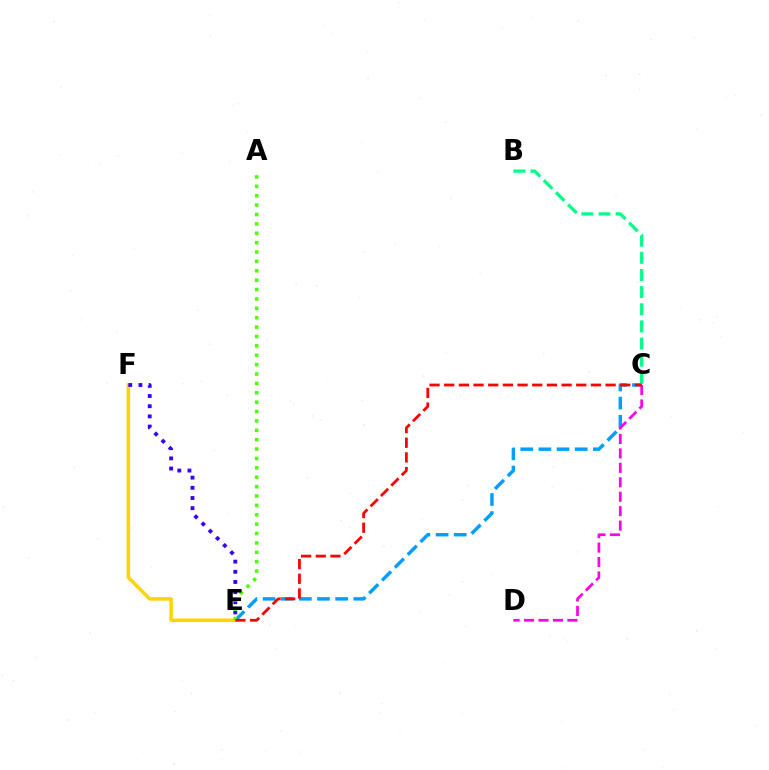{('E', 'F'): [{'color': '#ffd500', 'line_style': 'solid', 'thickness': 2.53}, {'color': '#3700ff', 'line_style': 'dotted', 'thickness': 2.76}], ('C', 'E'): [{'color': '#009eff', 'line_style': 'dashed', 'thickness': 2.47}, {'color': '#ff0000', 'line_style': 'dashed', 'thickness': 1.99}], ('B', 'C'): [{'color': '#00ff86', 'line_style': 'dashed', 'thickness': 2.33}], ('A', 'E'): [{'color': '#4fff00', 'line_style': 'dotted', 'thickness': 2.55}], ('C', 'D'): [{'color': '#ff00ed', 'line_style': 'dashed', 'thickness': 1.96}]}